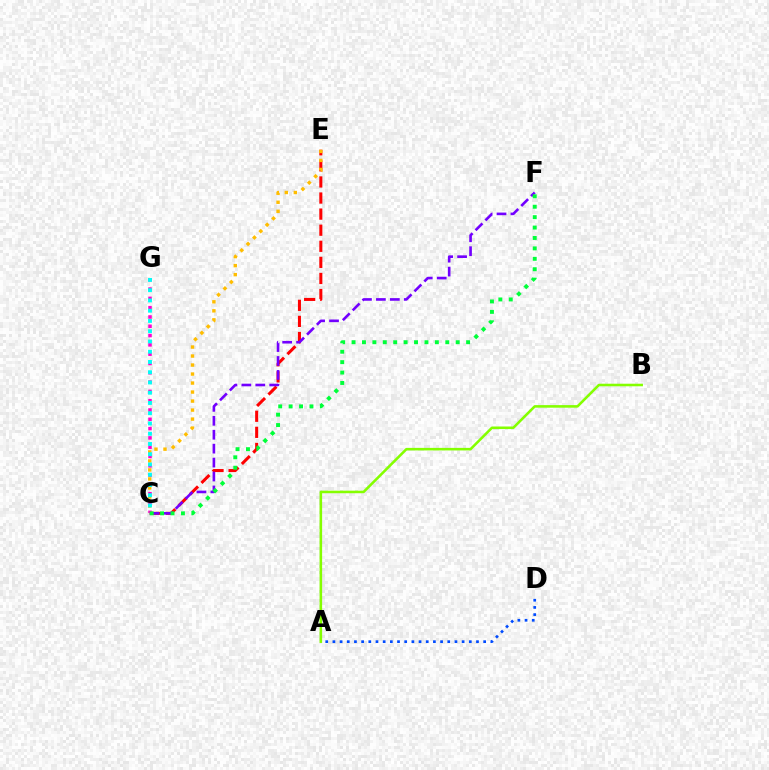{('C', 'E'): [{'color': '#ff0000', 'line_style': 'dashed', 'thickness': 2.18}, {'color': '#ffbd00', 'line_style': 'dotted', 'thickness': 2.45}], ('C', 'F'): [{'color': '#7200ff', 'line_style': 'dashed', 'thickness': 1.89}, {'color': '#00ff39', 'line_style': 'dotted', 'thickness': 2.83}], ('A', 'D'): [{'color': '#004bff', 'line_style': 'dotted', 'thickness': 1.95}], ('A', 'B'): [{'color': '#84ff00', 'line_style': 'solid', 'thickness': 1.85}], ('C', 'G'): [{'color': '#ff00cf', 'line_style': 'dotted', 'thickness': 2.53}, {'color': '#00fff6', 'line_style': 'dotted', 'thickness': 2.79}]}